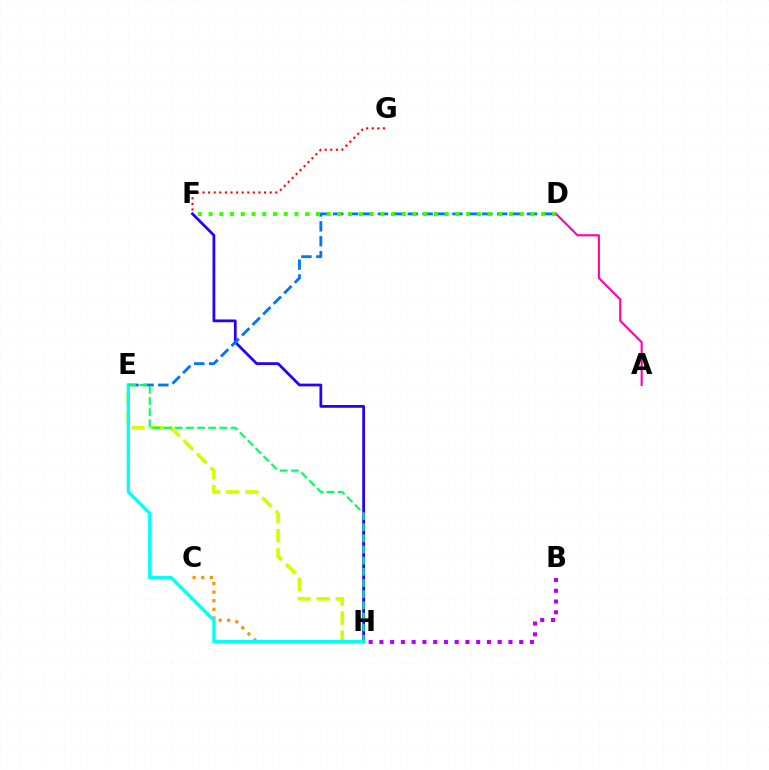{('F', 'G'): [{'color': '#ff0000', 'line_style': 'dotted', 'thickness': 1.52}], ('F', 'H'): [{'color': '#2500ff', 'line_style': 'solid', 'thickness': 1.98}], ('C', 'H'): [{'color': '#ff9400', 'line_style': 'dotted', 'thickness': 2.34}], ('B', 'H'): [{'color': '#b900ff', 'line_style': 'dotted', 'thickness': 2.92}], ('D', 'E'): [{'color': '#0074ff', 'line_style': 'dashed', 'thickness': 2.03}], ('A', 'D'): [{'color': '#ff00ac', 'line_style': 'solid', 'thickness': 1.51}], ('D', 'F'): [{'color': '#3dff00', 'line_style': 'dotted', 'thickness': 2.92}], ('E', 'H'): [{'color': '#d1ff00', 'line_style': 'dashed', 'thickness': 2.6}, {'color': '#00fff6', 'line_style': 'solid', 'thickness': 2.36}, {'color': '#00ff5c', 'line_style': 'dashed', 'thickness': 1.52}]}